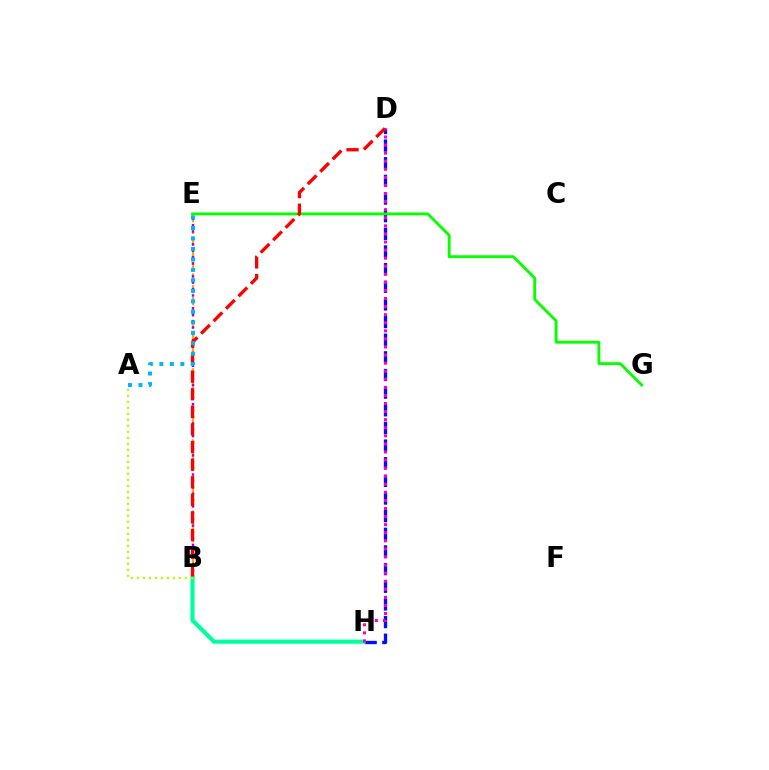{('D', 'H'): [{'color': '#0010ff', 'line_style': 'dashed', 'thickness': 2.4}, {'color': '#ff00bd', 'line_style': 'dotted', 'thickness': 2.19}], ('B', 'E'): [{'color': '#ffa500', 'line_style': 'dashed', 'thickness': 1.61}, {'color': '#9b00ff', 'line_style': 'dotted', 'thickness': 1.74}], ('B', 'H'): [{'color': '#00ff9d', 'line_style': 'solid', 'thickness': 2.98}], ('A', 'B'): [{'color': '#b3ff00', 'line_style': 'dotted', 'thickness': 1.63}], ('E', 'G'): [{'color': '#08ff00', 'line_style': 'solid', 'thickness': 2.06}], ('B', 'D'): [{'color': '#ff0000', 'line_style': 'dashed', 'thickness': 2.39}], ('A', 'E'): [{'color': '#00b5ff', 'line_style': 'dotted', 'thickness': 2.85}]}